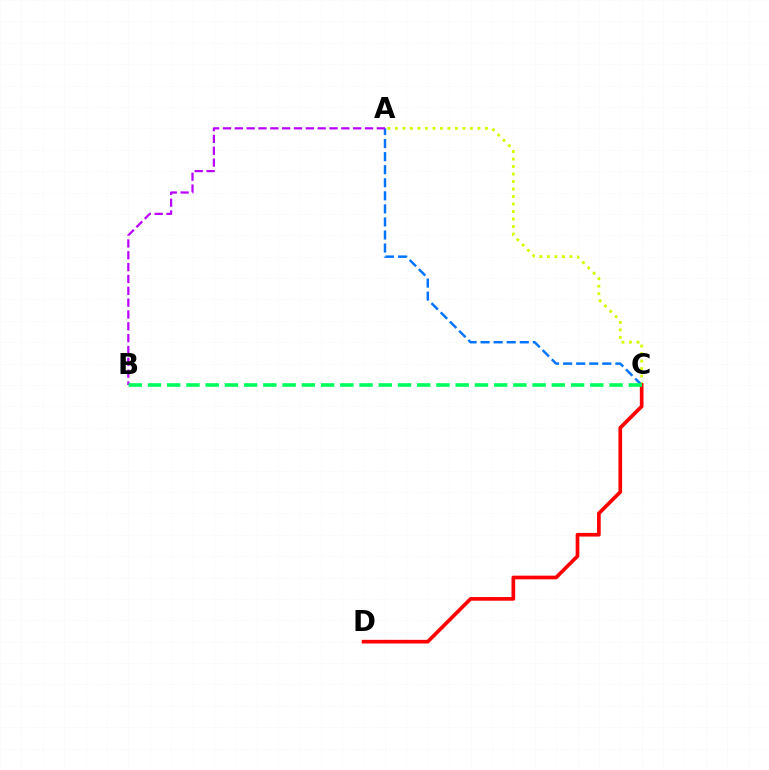{('A', 'C'): [{'color': '#d1ff00', 'line_style': 'dotted', 'thickness': 2.04}, {'color': '#0074ff', 'line_style': 'dashed', 'thickness': 1.77}], ('C', 'D'): [{'color': '#ff0000', 'line_style': 'solid', 'thickness': 2.64}], ('A', 'B'): [{'color': '#b900ff', 'line_style': 'dashed', 'thickness': 1.61}], ('B', 'C'): [{'color': '#00ff5c', 'line_style': 'dashed', 'thickness': 2.61}]}